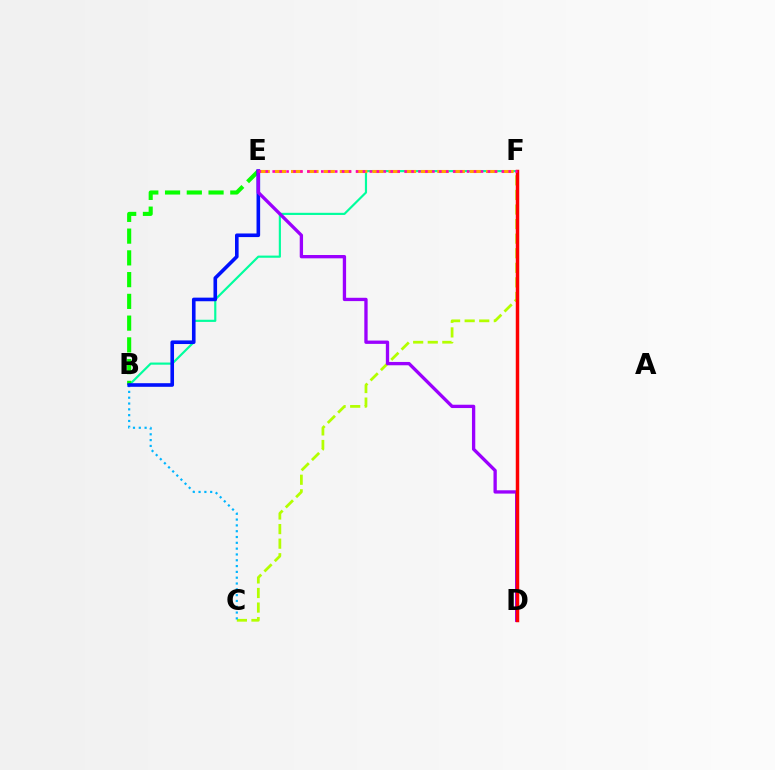{('C', 'F'): [{'color': '#b3ff00', 'line_style': 'dashed', 'thickness': 1.98}], ('B', 'C'): [{'color': '#00b5ff', 'line_style': 'dotted', 'thickness': 1.58}], ('B', 'F'): [{'color': '#00ff9d', 'line_style': 'solid', 'thickness': 1.56}], ('E', 'F'): [{'color': '#ffa500', 'line_style': 'dashed', 'thickness': 2.21}, {'color': '#ff00bd', 'line_style': 'dotted', 'thickness': 1.89}], ('B', 'E'): [{'color': '#08ff00', 'line_style': 'dashed', 'thickness': 2.95}, {'color': '#0010ff', 'line_style': 'solid', 'thickness': 2.6}], ('D', 'E'): [{'color': '#9b00ff', 'line_style': 'solid', 'thickness': 2.39}], ('D', 'F'): [{'color': '#ff0000', 'line_style': 'solid', 'thickness': 2.5}]}